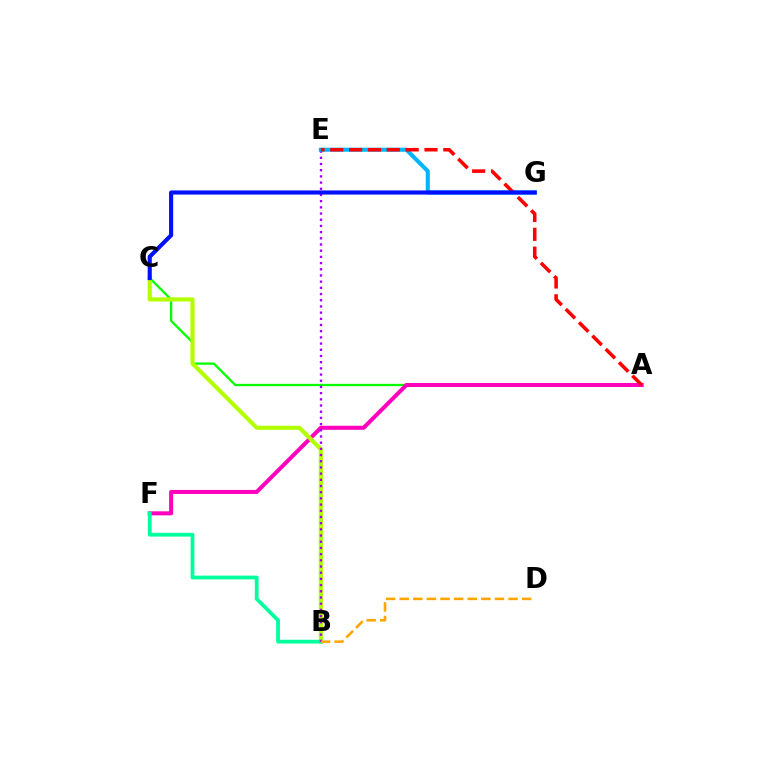{('A', 'C'): [{'color': '#08ff00', 'line_style': 'solid', 'thickness': 1.66}], ('A', 'F'): [{'color': '#ff00bd', 'line_style': 'solid', 'thickness': 2.9}], ('B', 'C'): [{'color': '#b3ff00', 'line_style': 'solid', 'thickness': 2.98}], ('B', 'F'): [{'color': '#00ff9d', 'line_style': 'solid', 'thickness': 2.7}], ('B', 'E'): [{'color': '#9b00ff', 'line_style': 'dotted', 'thickness': 1.68}], ('B', 'D'): [{'color': '#ffa500', 'line_style': 'dashed', 'thickness': 1.85}], ('E', 'G'): [{'color': '#00b5ff', 'line_style': 'solid', 'thickness': 2.92}], ('A', 'E'): [{'color': '#ff0000', 'line_style': 'dashed', 'thickness': 2.56}], ('C', 'G'): [{'color': '#0010ff', 'line_style': 'solid', 'thickness': 2.97}]}